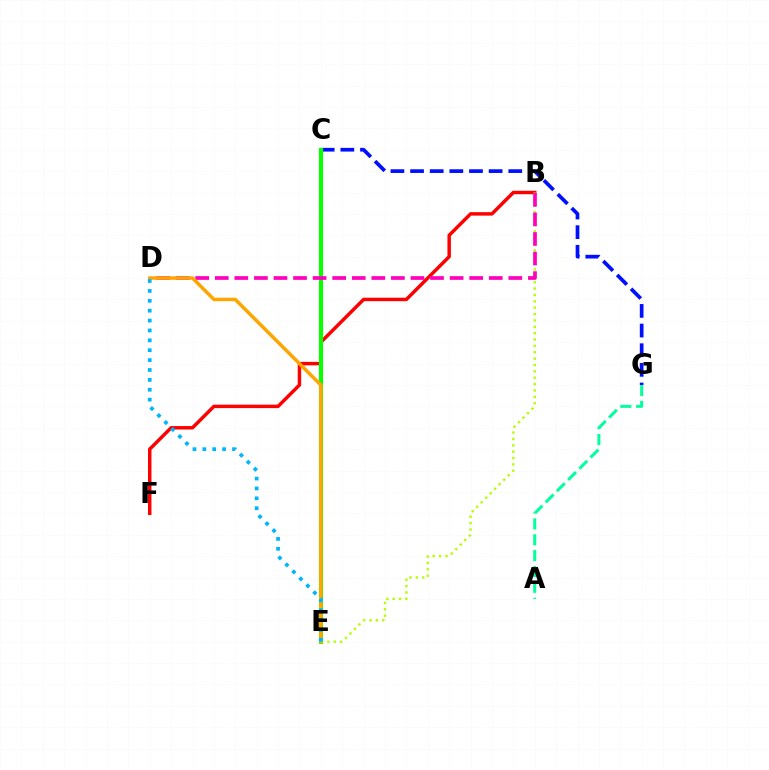{('C', 'E'): [{'color': '#9b00ff', 'line_style': 'dashed', 'thickness': 2.68}, {'color': '#08ff00', 'line_style': 'solid', 'thickness': 2.98}], ('C', 'G'): [{'color': '#0010ff', 'line_style': 'dashed', 'thickness': 2.67}], ('B', 'F'): [{'color': '#ff0000', 'line_style': 'solid', 'thickness': 2.49}], ('A', 'G'): [{'color': '#00ff9d', 'line_style': 'dashed', 'thickness': 2.15}], ('B', 'E'): [{'color': '#b3ff00', 'line_style': 'dotted', 'thickness': 1.73}], ('B', 'D'): [{'color': '#ff00bd', 'line_style': 'dashed', 'thickness': 2.66}], ('D', 'E'): [{'color': '#ffa500', 'line_style': 'solid', 'thickness': 2.51}, {'color': '#00b5ff', 'line_style': 'dotted', 'thickness': 2.69}]}